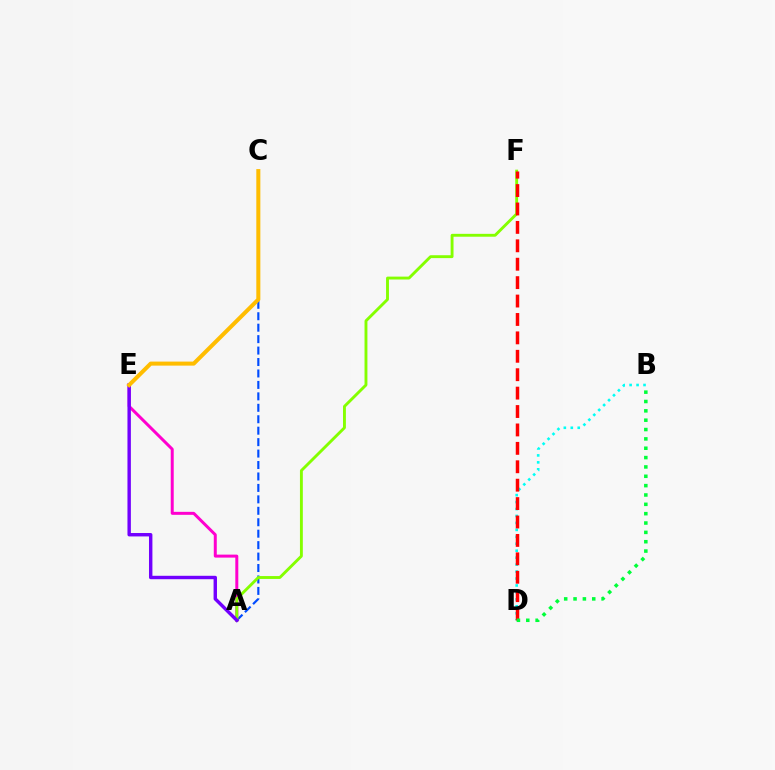{('B', 'D'): [{'color': '#00fff6', 'line_style': 'dotted', 'thickness': 1.89}, {'color': '#00ff39', 'line_style': 'dotted', 'thickness': 2.54}], ('A', 'C'): [{'color': '#004bff', 'line_style': 'dashed', 'thickness': 1.55}], ('A', 'E'): [{'color': '#ff00cf', 'line_style': 'solid', 'thickness': 2.15}, {'color': '#7200ff', 'line_style': 'solid', 'thickness': 2.46}], ('A', 'F'): [{'color': '#84ff00', 'line_style': 'solid', 'thickness': 2.07}], ('D', 'F'): [{'color': '#ff0000', 'line_style': 'dashed', 'thickness': 2.5}], ('C', 'E'): [{'color': '#ffbd00', 'line_style': 'solid', 'thickness': 2.9}]}